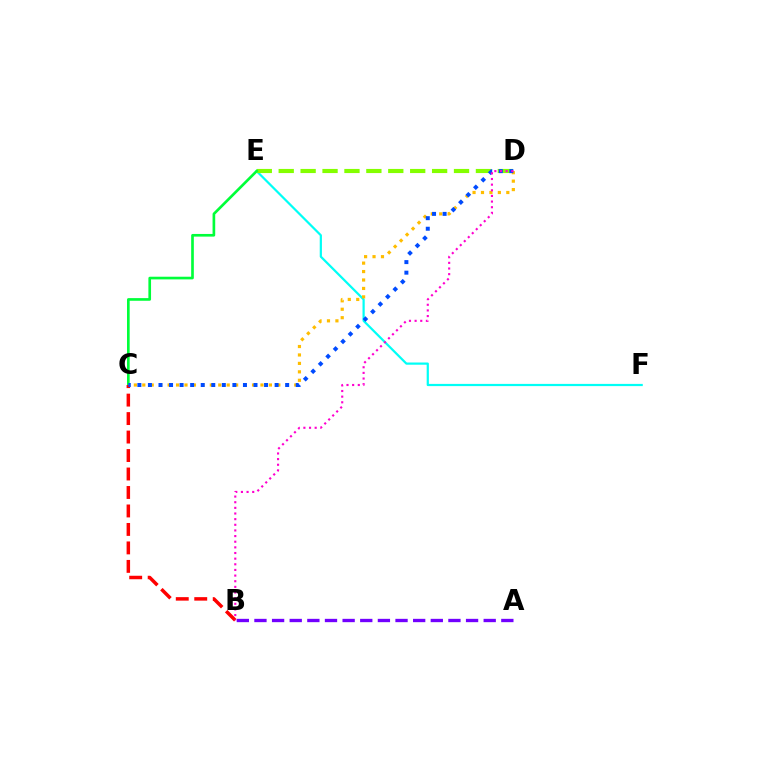{('E', 'F'): [{'color': '#00fff6', 'line_style': 'solid', 'thickness': 1.59}], ('C', 'D'): [{'color': '#ffbd00', 'line_style': 'dotted', 'thickness': 2.29}, {'color': '#004bff', 'line_style': 'dotted', 'thickness': 2.87}], ('D', 'E'): [{'color': '#84ff00', 'line_style': 'dashed', 'thickness': 2.98}], ('C', 'E'): [{'color': '#00ff39', 'line_style': 'solid', 'thickness': 1.92}], ('A', 'B'): [{'color': '#7200ff', 'line_style': 'dashed', 'thickness': 2.4}], ('B', 'C'): [{'color': '#ff0000', 'line_style': 'dashed', 'thickness': 2.51}], ('B', 'D'): [{'color': '#ff00cf', 'line_style': 'dotted', 'thickness': 1.53}]}